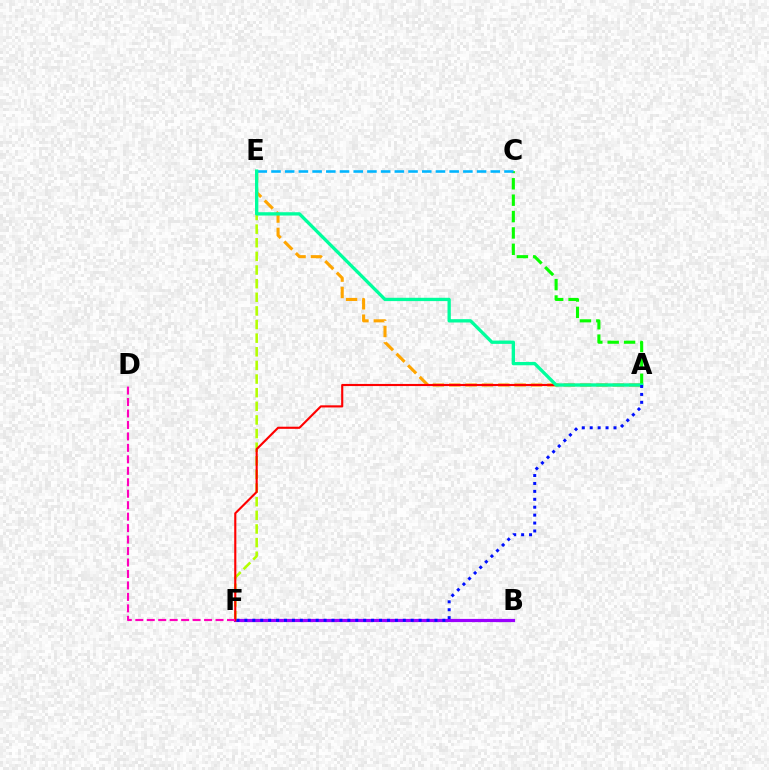{('B', 'F'): [{'color': '#9b00ff', 'line_style': 'solid', 'thickness': 2.31}], ('E', 'F'): [{'color': '#b3ff00', 'line_style': 'dashed', 'thickness': 1.85}], ('A', 'E'): [{'color': '#ffa500', 'line_style': 'dashed', 'thickness': 2.22}, {'color': '#00ff9d', 'line_style': 'solid', 'thickness': 2.39}], ('A', 'C'): [{'color': '#08ff00', 'line_style': 'dashed', 'thickness': 2.23}], ('C', 'E'): [{'color': '#00b5ff', 'line_style': 'dashed', 'thickness': 1.86}], ('A', 'F'): [{'color': '#ff0000', 'line_style': 'solid', 'thickness': 1.53}, {'color': '#0010ff', 'line_style': 'dotted', 'thickness': 2.15}], ('D', 'F'): [{'color': '#ff00bd', 'line_style': 'dashed', 'thickness': 1.56}]}